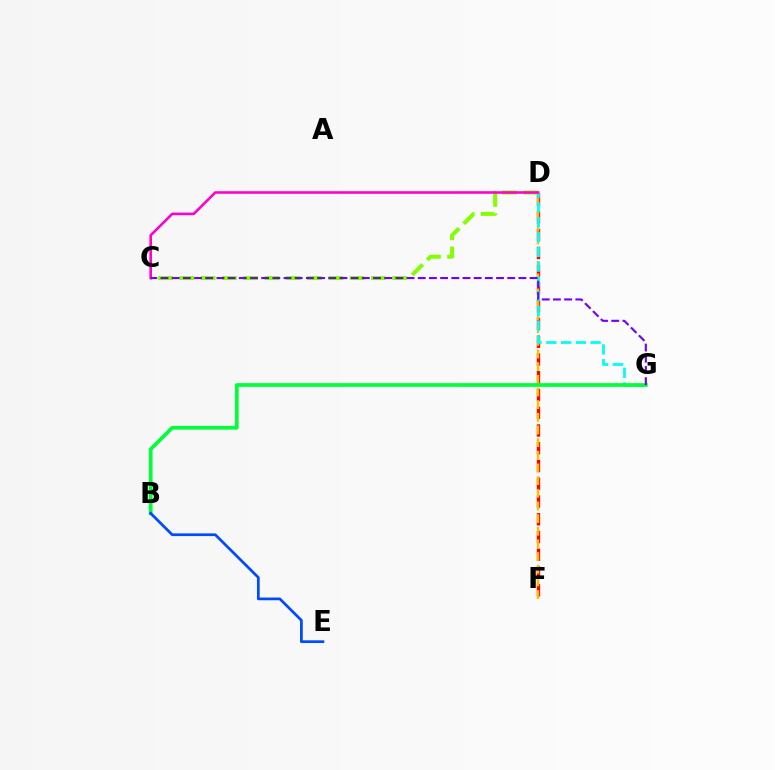{('D', 'F'): [{'color': '#ff0000', 'line_style': 'dashed', 'thickness': 2.41}, {'color': '#ffbd00', 'line_style': 'dashed', 'thickness': 1.72}], ('D', 'G'): [{'color': '#00fff6', 'line_style': 'dashed', 'thickness': 2.01}], ('C', 'D'): [{'color': '#84ff00', 'line_style': 'dashed', 'thickness': 2.89}, {'color': '#ff00cf', 'line_style': 'solid', 'thickness': 1.87}], ('B', 'G'): [{'color': '#00ff39', 'line_style': 'solid', 'thickness': 2.66}], ('C', 'G'): [{'color': '#7200ff', 'line_style': 'dashed', 'thickness': 1.52}], ('B', 'E'): [{'color': '#004bff', 'line_style': 'solid', 'thickness': 1.96}]}